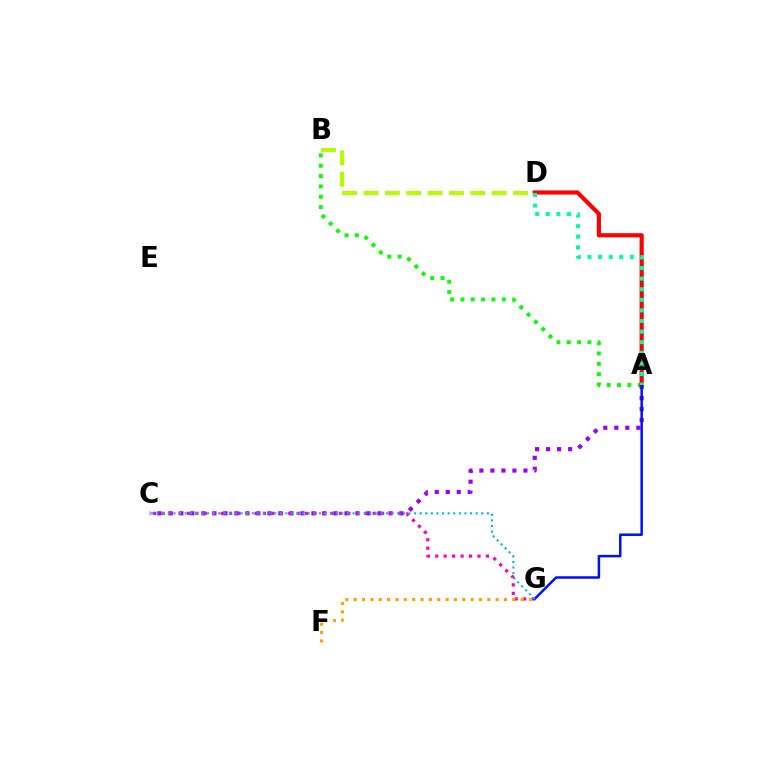{('B', 'D'): [{'color': '#b3ff00', 'line_style': 'dashed', 'thickness': 2.9}], ('A', 'B'): [{'color': '#08ff00', 'line_style': 'dotted', 'thickness': 2.81}], ('A', 'C'): [{'color': '#9b00ff', 'line_style': 'dotted', 'thickness': 2.99}], ('A', 'D'): [{'color': '#ff0000', 'line_style': 'solid', 'thickness': 2.99}, {'color': '#00ff9d', 'line_style': 'dotted', 'thickness': 2.88}], ('C', 'G'): [{'color': '#ff00bd', 'line_style': 'dotted', 'thickness': 2.29}, {'color': '#00b5ff', 'line_style': 'dotted', 'thickness': 1.52}], ('A', 'G'): [{'color': '#0010ff', 'line_style': 'solid', 'thickness': 1.8}], ('F', 'G'): [{'color': '#ffa500', 'line_style': 'dotted', 'thickness': 2.27}]}